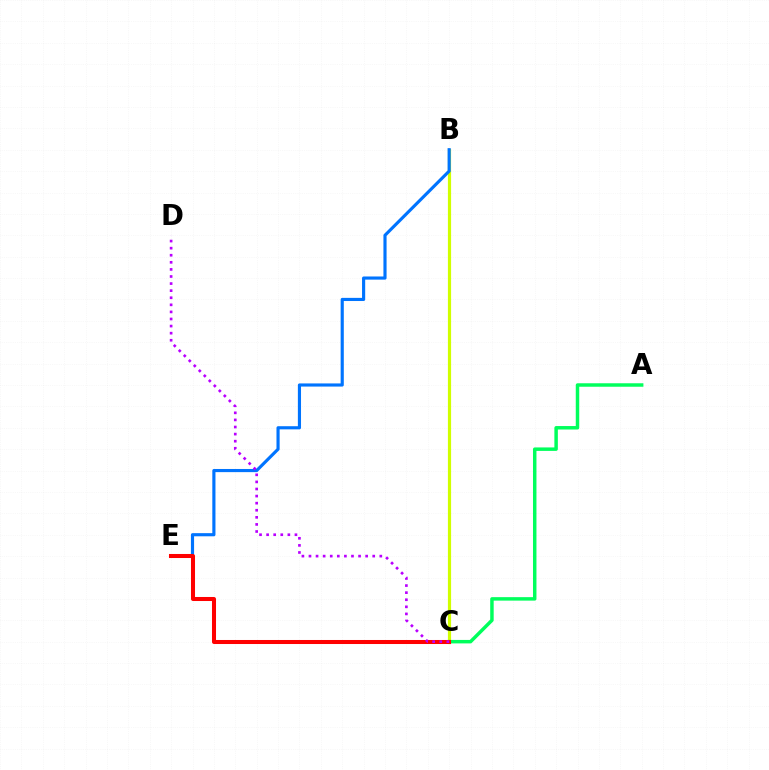{('B', 'C'): [{'color': '#d1ff00', 'line_style': 'solid', 'thickness': 2.29}], ('B', 'E'): [{'color': '#0074ff', 'line_style': 'solid', 'thickness': 2.27}], ('A', 'C'): [{'color': '#00ff5c', 'line_style': 'solid', 'thickness': 2.5}], ('C', 'E'): [{'color': '#ff0000', 'line_style': 'solid', 'thickness': 2.91}], ('C', 'D'): [{'color': '#b900ff', 'line_style': 'dotted', 'thickness': 1.92}]}